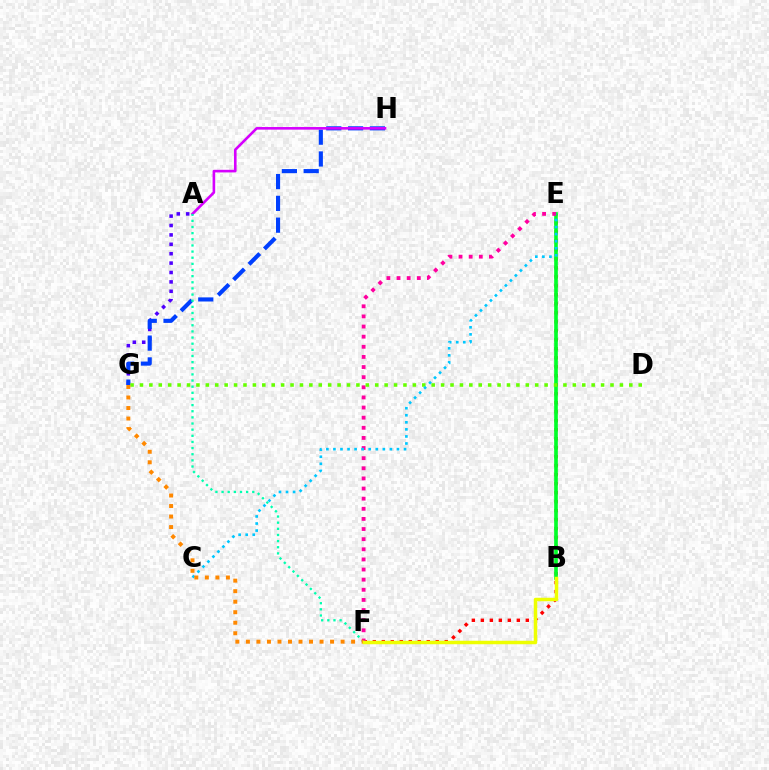{('A', 'G'): [{'color': '#4f00ff', 'line_style': 'dotted', 'thickness': 2.55}], ('E', 'F'): [{'color': '#ff0000', 'line_style': 'dotted', 'thickness': 2.44}, {'color': '#ff00a0', 'line_style': 'dotted', 'thickness': 2.75}], ('G', 'H'): [{'color': '#003fff', 'line_style': 'dashed', 'thickness': 2.96}], ('A', 'H'): [{'color': '#d600ff', 'line_style': 'solid', 'thickness': 1.88}], ('A', 'F'): [{'color': '#00ffaf', 'line_style': 'dotted', 'thickness': 1.67}], ('B', 'E'): [{'color': '#00ff27', 'line_style': 'solid', 'thickness': 2.63}], ('D', 'G'): [{'color': '#66ff00', 'line_style': 'dotted', 'thickness': 2.56}], ('C', 'E'): [{'color': '#00c7ff', 'line_style': 'dotted', 'thickness': 1.92}], ('F', 'G'): [{'color': '#ff8800', 'line_style': 'dotted', 'thickness': 2.86}], ('B', 'F'): [{'color': '#eeff00', 'line_style': 'solid', 'thickness': 2.51}]}